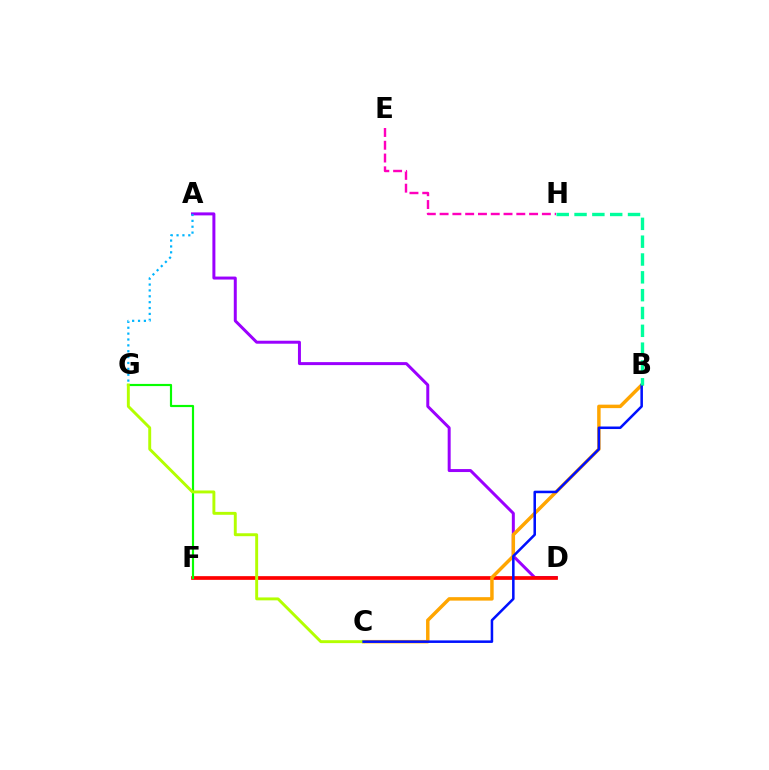{('A', 'D'): [{'color': '#9b00ff', 'line_style': 'solid', 'thickness': 2.15}], ('D', 'F'): [{'color': '#ff0000', 'line_style': 'solid', 'thickness': 2.67}], ('A', 'G'): [{'color': '#00b5ff', 'line_style': 'dotted', 'thickness': 1.6}], ('F', 'G'): [{'color': '#08ff00', 'line_style': 'solid', 'thickness': 1.57}], ('E', 'H'): [{'color': '#ff00bd', 'line_style': 'dashed', 'thickness': 1.74}], ('B', 'C'): [{'color': '#ffa500', 'line_style': 'solid', 'thickness': 2.49}, {'color': '#0010ff', 'line_style': 'solid', 'thickness': 1.82}], ('C', 'G'): [{'color': '#b3ff00', 'line_style': 'solid', 'thickness': 2.1}], ('B', 'H'): [{'color': '#00ff9d', 'line_style': 'dashed', 'thickness': 2.42}]}